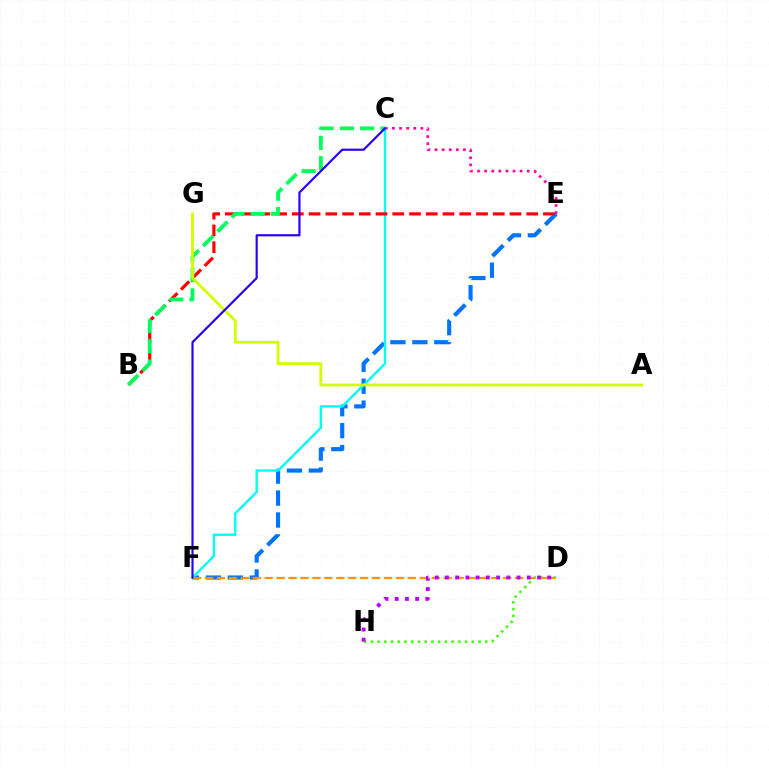{('D', 'H'): [{'color': '#3dff00', 'line_style': 'dotted', 'thickness': 1.83}, {'color': '#b900ff', 'line_style': 'dotted', 'thickness': 2.78}], ('C', 'E'): [{'color': '#ff00ac', 'line_style': 'dotted', 'thickness': 1.93}], ('E', 'F'): [{'color': '#0074ff', 'line_style': 'dashed', 'thickness': 2.98}], ('C', 'F'): [{'color': '#00fff6', 'line_style': 'solid', 'thickness': 1.71}, {'color': '#2500ff', 'line_style': 'solid', 'thickness': 1.55}], ('B', 'E'): [{'color': '#ff0000', 'line_style': 'dashed', 'thickness': 2.27}], ('D', 'F'): [{'color': '#ff9400', 'line_style': 'dashed', 'thickness': 1.62}], ('B', 'C'): [{'color': '#00ff5c', 'line_style': 'dashed', 'thickness': 2.75}], ('A', 'G'): [{'color': '#d1ff00', 'line_style': 'solid', 'thickness': 2.03}]}